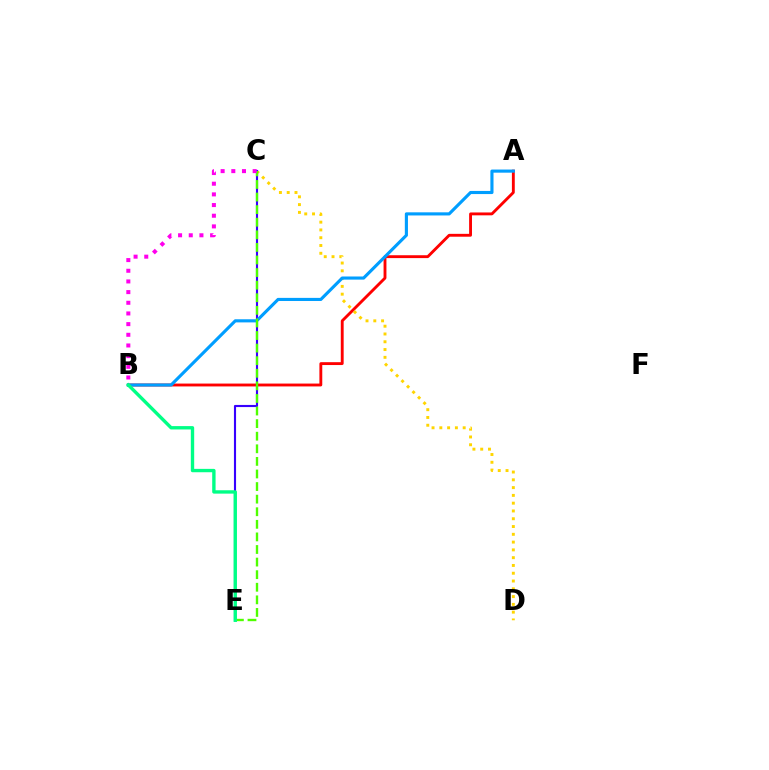{('A', 'B'): [{'color': '#ff0000', 'line_style': 'solid', 'thickness': 2.06}, {'color': '#009eff', 'line_style': 'solid', 'thickness': 2.25}], ('C', 'D'): [{'color': '#ffd500', 'line_style': 'dotted', 'thickness': 2.12}], ('C', 'E'): [{'color': '#3700ff', 'line_style': 'solid', 'thickness': 1.53}, {'color': '#4fff00', 'line_style': 'dashed', 'thickness': 1.71}], ('B', 'E'): [{'color': '#00ff86', 'line_style': 'solid', 'thickness': 2.43}], ('B', 'C'): [{'color': '#ff00ed', 'line_style': 'dotted', 'thickness': 2.9}]}